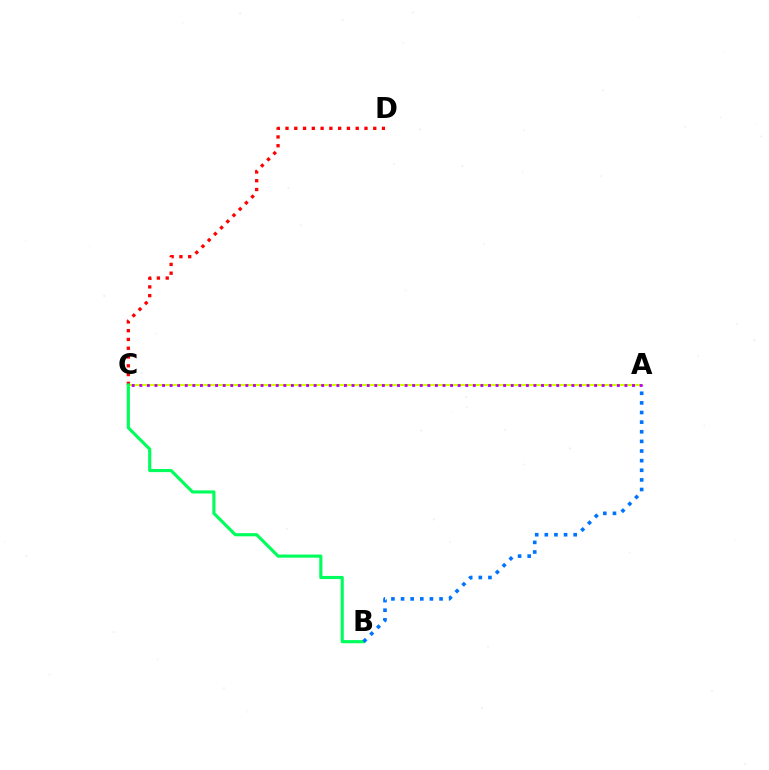{('A', 'C'): [{'color': '#d1ff00', 'line_style': 'solid', 'thickness': 1.52}, {'color': '#b900ff', 'line_style': 'dotted', 'thickness': 2.06}], ('C', 'D'): [{'color': '#ff0000', 'line_style': 'dotted', 'thickness': 2.38}], ('B', 'C'): [{'color': '#00ff5c', 'line_style': 'solid', 'thickness': 2.26}], ('A', 'B'): [{'color': '#0074ff', 'line_style': 'dotted', 'thickness': 2.62}]}